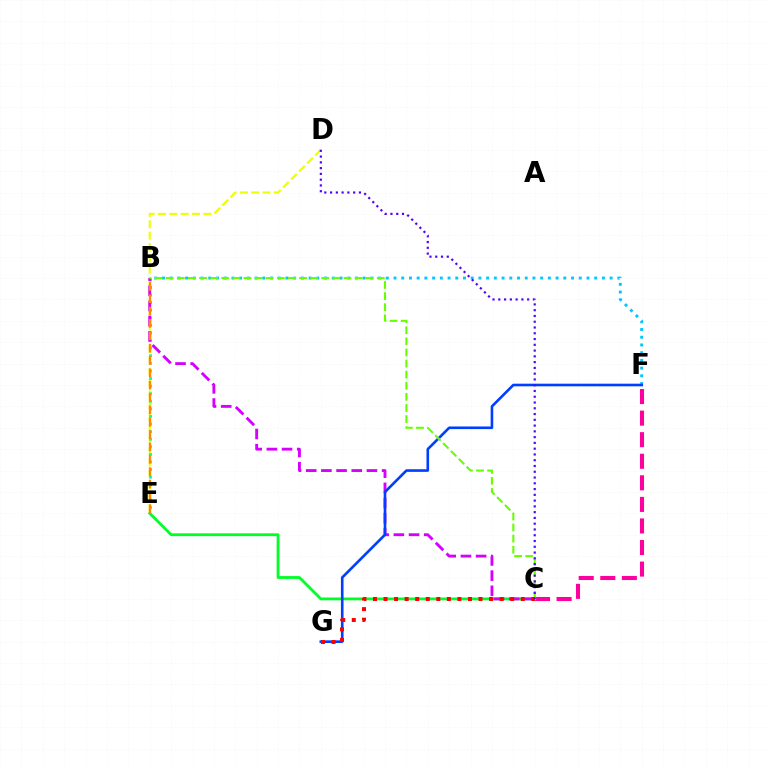{('D', 'E'): [{'color': '#eeff00', 'line_style': 'dashed', 'thickness': 1.54}], ('C', 'F'): [{'color': '#ff00a0', 'line_style': 'dashed', 'thickness': 2.93}], ('C', 'E'): [{'color': '#00ff27', 'line_style': 'solid', 'thickness': 2.02}], ('B', 'E'): [{'color': '#00ffaf', 'line_style': 'dotted', 'thickness': 2.06}, {'color': '#ff8800', 'line_style': 'dashed', 'thickness': 1.68}], ('B', 'C'): [{'color': '#d600ff', 'line_style': 'dashed', 'thickness': 2.06}, {'color': '#66ff00', 'line_style': 'dashed', 'thickness': 1.51}], ('B', 'F'): [{'color': '#00c7ff', 'line_style': 'dotted', 'thickness': 2.1}], ('F', 'G'): [{'color': '#003fff', 'line_style': 'solid', 'thickness': 1.89}], ('C', 'G'): [{'color': '#ff0000', 'line_style': 'dotted', 'thickness': 2.87}], ('C', 'D'): [{'color': '#4f00ff', 'line_style': 'dotted', 'thickness': 1.57}]}